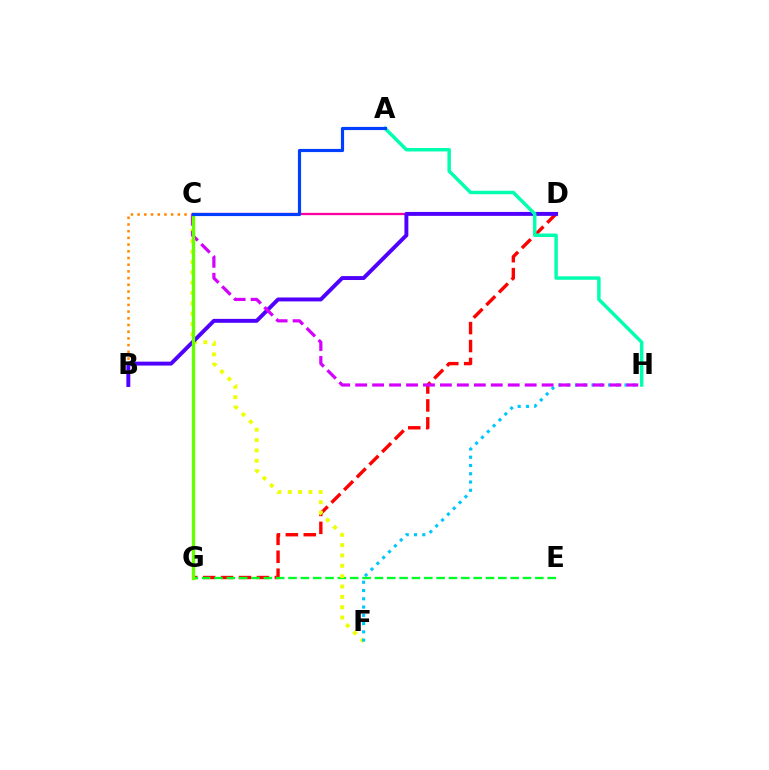{('C', 'D'): [{'color': '#ff00a0', 'line_style': 'solid', 'thickness': 1.65}], ('D', 'G'): [{'color': '#ff0000', 'line_style': 'dashed', 'thickness': 2.44}], ('B', 'C'): [{'color': '#ff8800', 'line_style': 'dotted', 'thickness': 1.82}], ('E', 'G'): [{'color': '#00ff27', 'line_style': 'dashed', 'thickness': 1.68}], ('C', 'F'): [{'color': '#eeff00', 'line_style': 'dotted', 'thickness': 2.81}], ('B', 'D'): [{'color': '#4f00ff', 'line_style': 'solid', 'thickness': 2.82}], ('F', 'H'): [{'color': '#00c7ff', 'line_style': 'dotted', 'thickness': 2.25}], ('C', 'H'): [{'color': '#d600ff', 'line_style': 'dashed', 'thickness': 2.3}], ('C', 'G'): [{'color': '#66ff00', 'line_style': 'solid', 'thickness': 2.4}], ('A', 'H'): [{'color': '#00ffaf', 'line_style': 'solid', 'thickness': 2.49}], ('A', 'C'): [{'color': '#003fff', 'line_style': 'solid', 'thickness': 2.28}]}